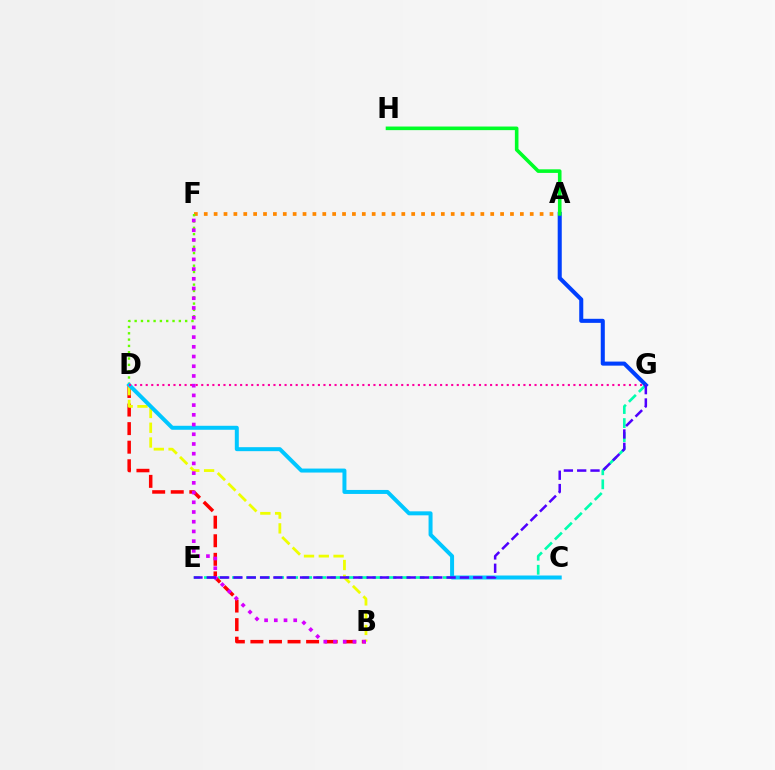{('E', 'G'): [{'color': '#00ffaf', 'line_style': 'dashed', 'thickness': 1.91}, {'color': '#4f00ff', 'line_style': 'dashed', 'thickness': 1.81}], ('A', 'F'): [{'color': '#ff8800', 'line_style': 'dotted', 'thickness': 2.68}], ('B', 'D'): [{'color': '#ff0000', 'line_style': 'dashed', 'thickness': 2.52}, {'color': '#eeff00', 'line_style': 'dashed', 'thickness': 2.01}], ('D', 'F'): [{'color': '#66ff00', 'line_style': 'dotted', 'thickness': 1.72}], ('C', 'D'): [{'color': '#00c7ff', 'line_style': 'solid', 'thickness': 2.87}], ('A', 'G'): [{'color': '#003fff', 'line_style': 'solid', 'thickness': 2.92}], ('D', 'G'): [{'color': '#ff00a0', 'line_style': 'dotted', 'thickness': 1.51}], ('B', 'F'): [{'color': '#d600ff', 'line_style': 'dotted', 'thickness': 2.64}], ('A', 'H'): [{'color': '#00ff27', 'line_style': 'solid', 'thickness': 2.59}]}